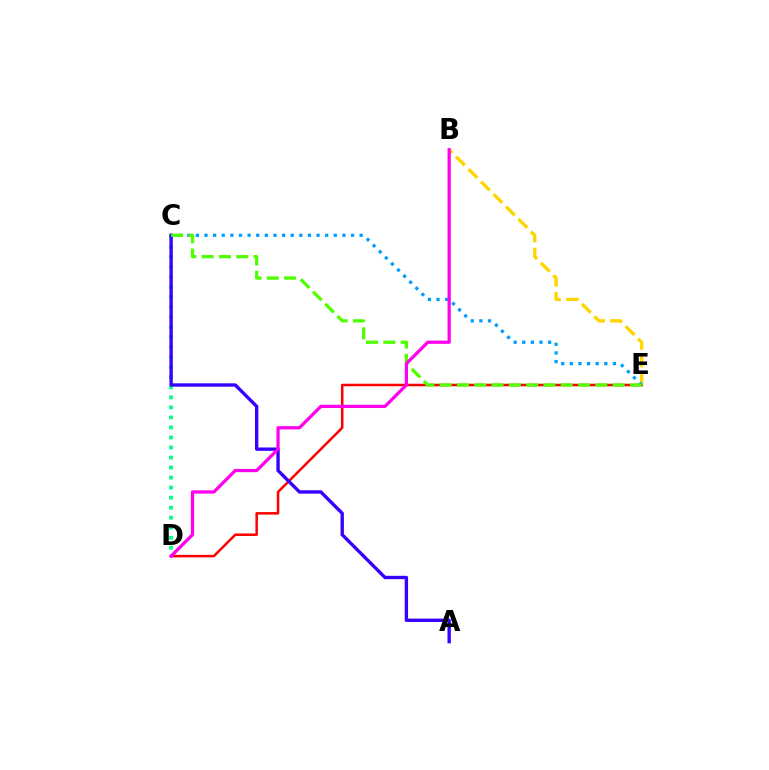{('D', 'E'): [{'color': '#ff0000', 'line_style': 'solid', 'thickness': 1.81}], ('C', 'D'): [{'color': '#00ff86', 'line_style': 'dotted', 'thickness': 2.72}], ('B', 'E'): [{'color': '#ffd500', 'line_style': 'dashed', 'thickness': 2.4}], ('C', 'E'): [{'color': '#009eff', 'line_style': 'dotted', 'thickness': 2.34}, {'color': '#4fff00', 'line_style': 'dashed', 'thickness': 2.35}], ('A', 'C'): [{'color': '#3700ff', 'line_style': 'solid', 'thickness': 2.42}], ('B', 'D'): [{'color': '#ff00ed', 'line_style': 'solid', 'thickness': 2.33}]}